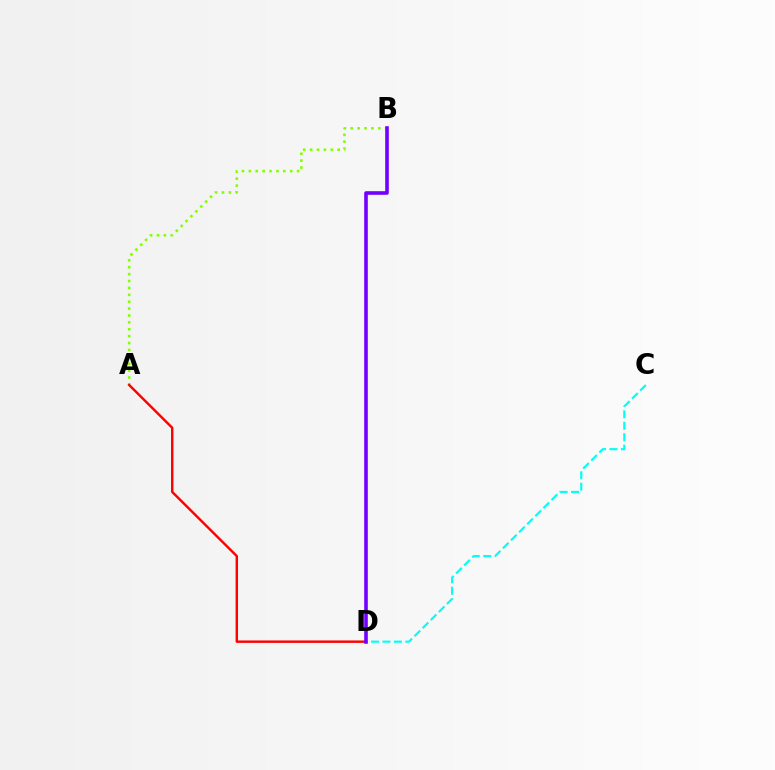{('A', 'B'): [{'color': '#84ff00', 'line_style': 'dotted', 'thickness': 1.87}], ('A', 'D'): [{'color': '#ff0000', 'line_style': 'solid', 'thickness': 1.75}], ('C', 'D'): [{'color': '#00fff6', 'line_style': 'dashed', 'thickness': 1.55}], ('B', 'D'): [{'color': '#7200ff', 'line_style': 'solid', 'thickness': 2.59}]}